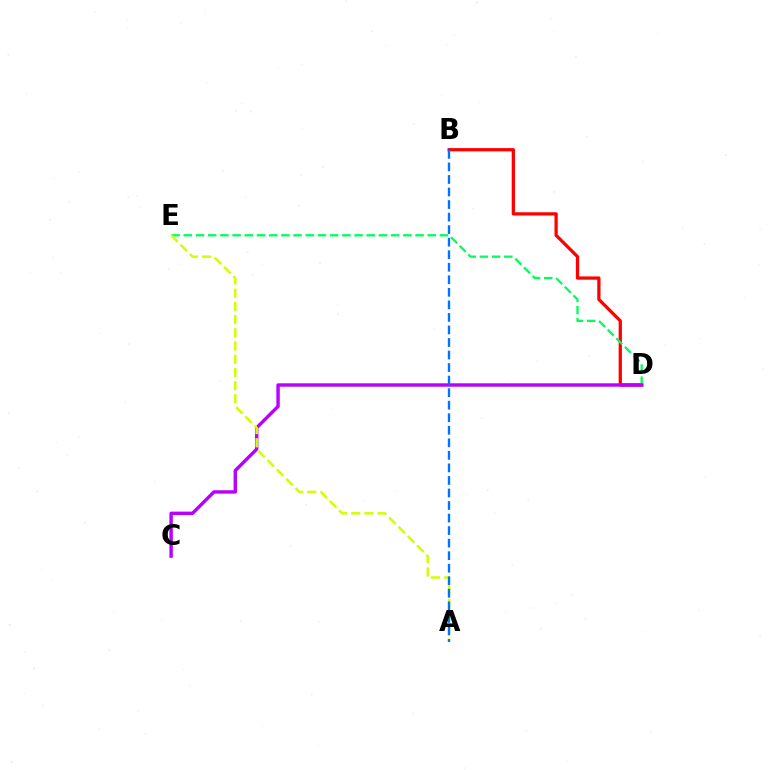{('B', 'D'): [{'color': '#ff0000', 'line_style': 'solid', 'thickness': 2.35}], ('D', 'E'): [{'color': '#00ff5c', 'line_style': 'dashed', 'thickness': 1.66}], ('C', 'D'): [{'color': '#b900ff', 'line_style': 'solid', 'thickness': 2.45}], ('A', 'E'): [{'color': '#d1ff00', 'line_style': 'dashed', 'thickness': 1.79}], ('A', 'B'): [{'color': '#0074ff', 'line_style': 'dashed', 'thickness': 1.7}]}